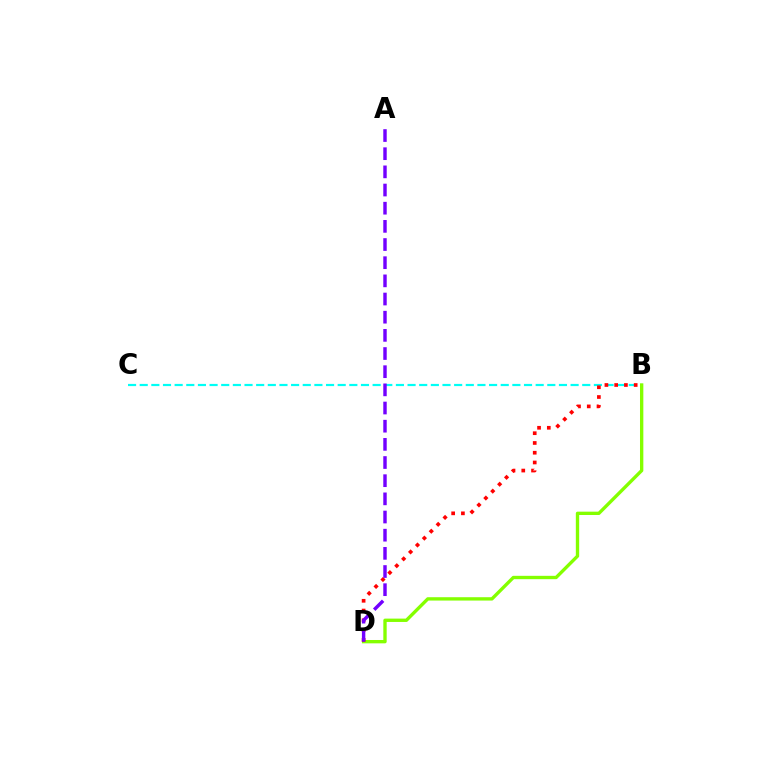{('B', 'C'): [{'color': '#00fff6', 'line_style': 'dashed', 'thickness': 1.58}], ('B', 'D'): [{'color': '#84ff00', 'line_style': 'solid', 'thickness': 2.41}, {'color': '#ff0000', 'line_style': 'dotted', 'thickness': 2.65}], ('A', 'D'): [{'color': '#7200ff', 'line_style': 'dashed', 'thickness': 2.47}]}